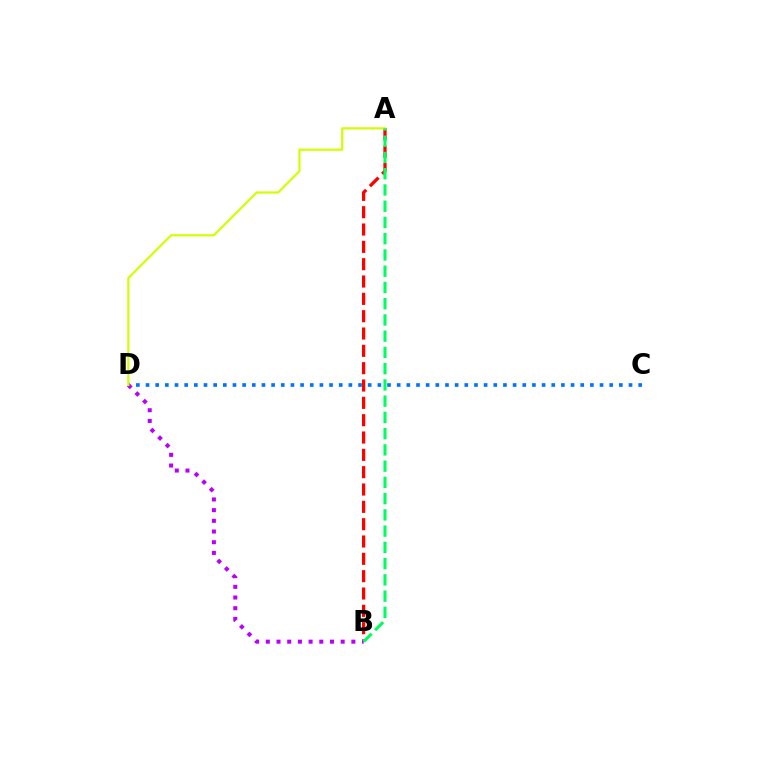{('C', 'D'): [{'color': '#0074ff', 'line_style': 'dotted', 'thickness': 2.62}], ('A', 'B'): [{'color': '#ff0000', 'line_style': 'dashed', 'thickness': 2.35}, {'color': '#00ff5c', 'line_style': 'dashed', 'thickness': 2.21}], ('B', 'D'): [{'color': '#b900ff', 'line_style': 'dotted', 'thickness': 2.91}], ('A', 'D'): [{'color': '#d1ff00', 'line_style': 'solid', 'thickness': 1.58}]}